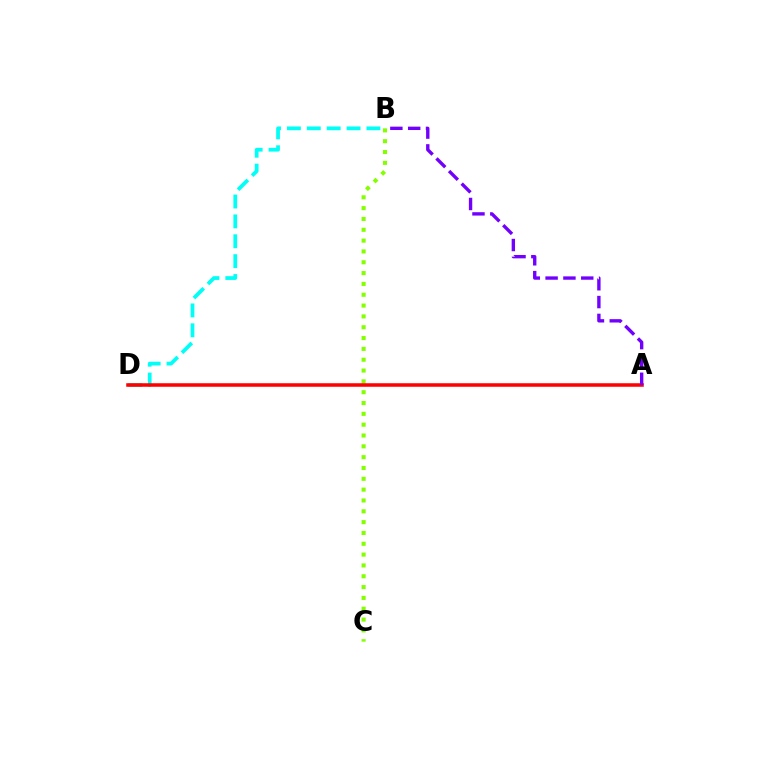{('B', 'D'): [{'color': '#00fff6', 'line_style': 'dashed', 'thickness': 2.7}], ('B', 'C'): [{'color': '#84ff00', 'line_style': 'dotted', 'thickness': 2.94}], ('A', 'D'): [{'color': '#ff0000', 'line_style': 'solid', 'thickness': 2.54}], ('A', 'B'): [{'color': '#7200ff', 'line_style': 'dashed', 'thickness': 2.42}]}